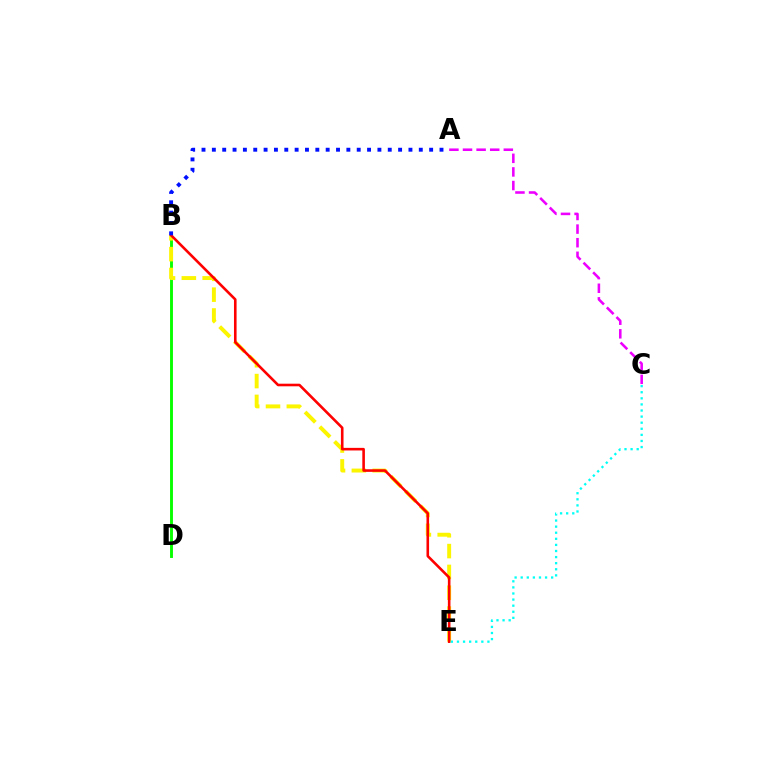{('B', 'D'): [{'color': '#08ff00', 'line_style': 'solid', 'thickness': 2.08}], ('A', 'C'): [{'color': '#ee00ff', 'line_style': 'dashed', 'thickness': 1.85}], ('B', 'E'): [{'color': '#fcf500', 'line_style': 'dashed', 'thickness': 2.83}, {'color': '#ff0000', 'line_style': 'solid', 'thickness': 1.87}], ('A', 'B'): [{'color': '#0010ff', 'line_style': 'dotted', 'thickness': 2.81}], ('C', 'E'): [{'color': '#00fff6', 'line_style': 'dotted', 'thickness': 1.65}]}